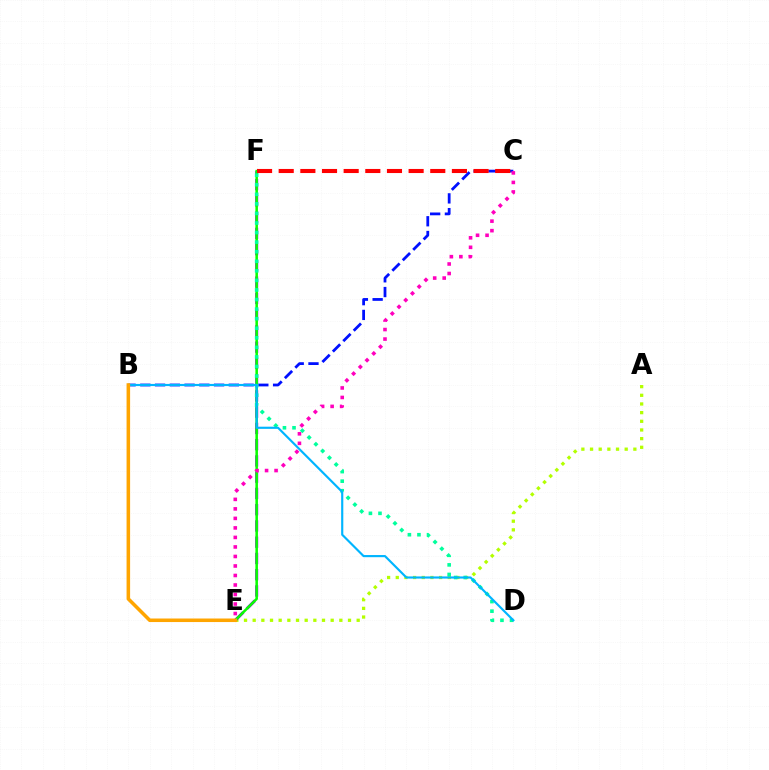{('A', 'E'): [{'color': '#b3ff00', 'line_style': 'dotted', 'thickness': 2.35}], ('E', 'F'): [{'color': '#9b00ff', 'line_style': 'dashed', 'thickness': 2.21}, {'color': '#08ff00', 'line_style': 'solid', 'thickness': 1.83}], ('B', 'C'): [{'color': '#0010ff', 'line_style': 'dashed', 'thickness': 2.0}], ('C', 'F'): [{'color': '#ff0000', 'line_style': 'dashed', 'thickness': 2.94}], ('D', 'F'): [{'color': '#00ff9d', 'line_style': 'dotted', 'thickness': 2.6}], ('B', 'D'): [{'color': '#00b5ff', 'line_style': 'solid', 'thickness': 1.55}], ('B', 'E'): [{'color': '#ffa500', 'line_style': 'solid', 'thickness': 2.55}], ('C', 'E'): [{'color': '#ff00bd', 'line_style': 'dotted', 'thickness': 2.59}]}